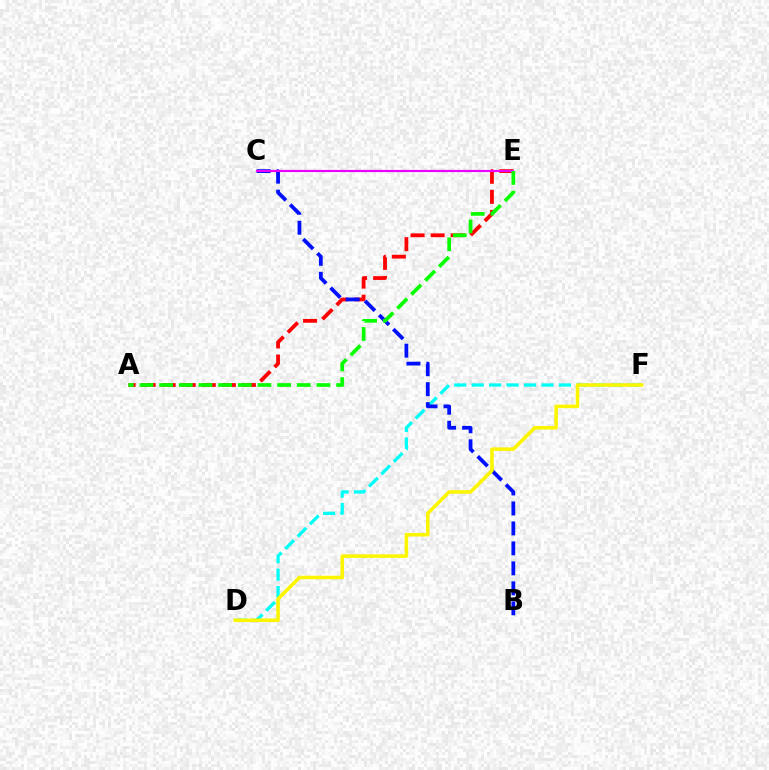{('D', 'F'): [{'color': '#00fff6', 'line_style': 'dashed', 'thickness': 2.37}, {'color': '#fcf500', 'line_style': 'solid', 'thickness': 2.55}], ('A', 'E'): [{'color': '#ff0000', 'line_style': 'dashed', 'thickness': 2.72}, {'color': '#08ff00', 'line_style': 'dashed', 'thickness': 2.67}], ('B', 'C'): [{'color': '#0010ff', 'line_style': 'dashed', 'thickness': 2.71}], ('C', 'E'): [{'color': '#ee00ff', 'line_style': 'solid', 'thickness': 1.57}]}